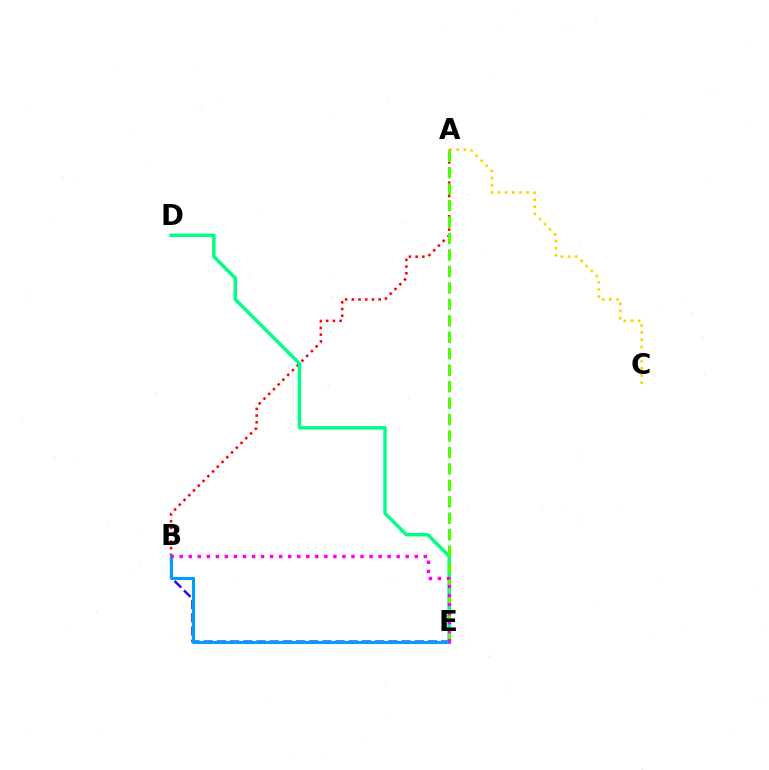{('A', 'C'): [{'color': '#ffd500', 'line_style': 'dotted', 'thickness': 1.94}], ('B', 'E'): [{'color': '#3700ff', 'line_style': 'dashed', 'thickness': 1.79}, {'color': '#009eff', 'line_style': 'solid', 'thickness': 2.2}, {'color': '#ff00ed', 'line_style': 'dotted', 'thickness': 2.46}], ('A', 'B'): [{'color': '#ff0000', 'line_style': 'dotted', 'thickness': 1.83}], ('D', 'E'): [{'color': '#00ff86', 'line_style': 'solid', 'thickness': 2.5}], ('A', 'E'): [{'color': '#4fff00', 'line_style': 'dashed', 'thickness': 2.24}]}